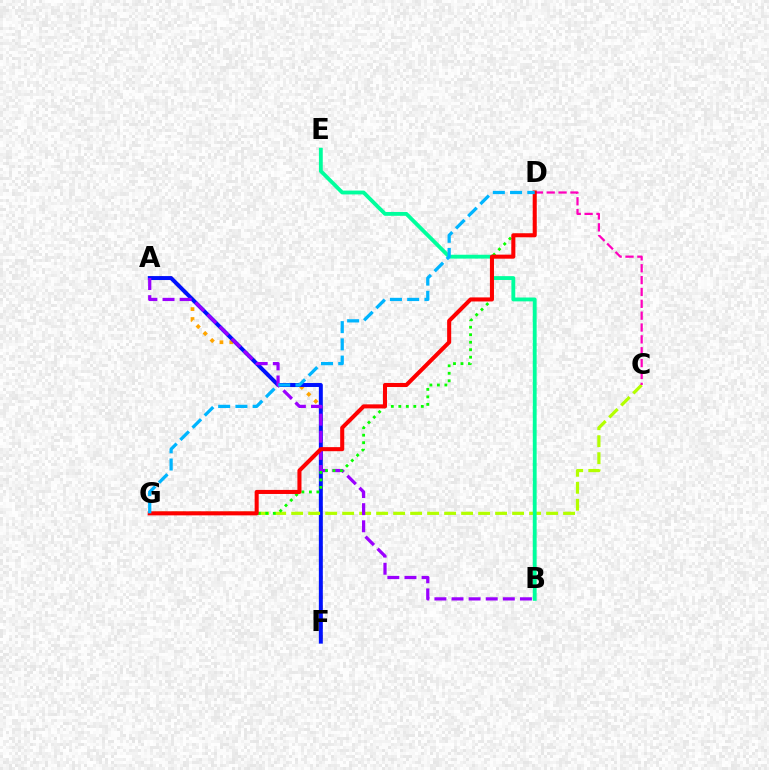{('A', 'F'): [{'color': '#ffa500', 'line_style': 'dotted', 'thickness': 2.69}, {'color': '#0010ff', 'line_style': 'solid', 'thickness': 2.85}], ('C', 'G'): [{'color': '#b3ff00', 'line_style': 'dashed', 'thickness': 2.31}], ('A', 'B'): [{'color': '#9b00ff', 'line_style': 'dashed', 'thickness': 2.32}], ('C', 'D'): [{'color': '#ff00bd', 'line_style': 'dashed', 'thickness': 1.61}], ('B', 'E'): [{'color': '#00ff9d', 'line_style': 'solid', 'thickness': 2.77}], ('D', 'G'): [{'color': '#08ff00', 'line_style': 'dotted', 'thickness': 2.04}, {'color': '#ff0000', 'line_style': 'solid', 'thickness': 2.92}, {'color': '#00b5ff', 'line_style': 'dashed', 'thickness': 2.34}]}